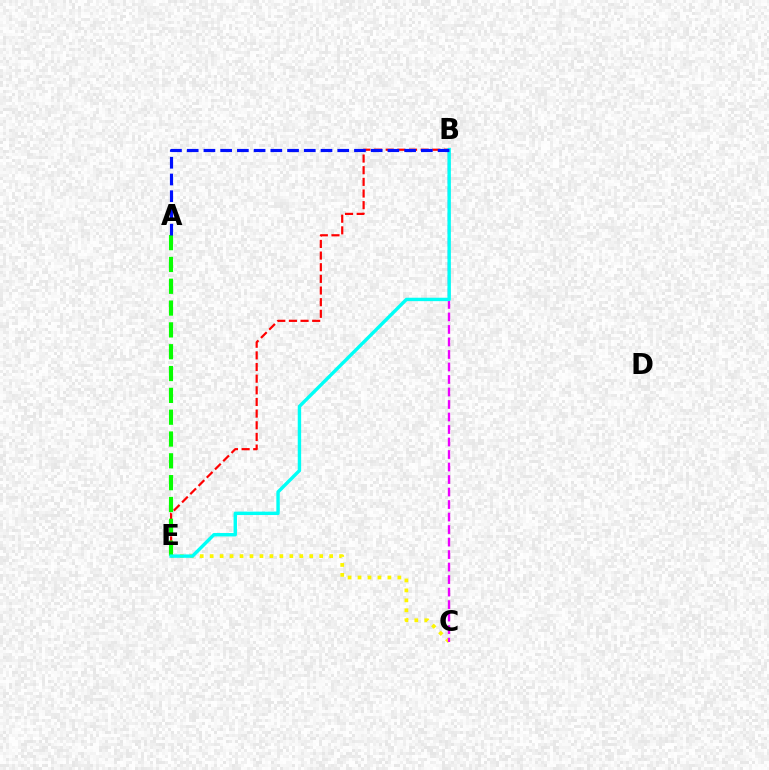{('C', 'E'): [{'color': '#fcf500', 'line_style': 'dotted', 'thickness': 2.71}], ('B', 'E'): [{'color': '#ff0000', 'line_style': 'dashed', 'thickness': 1.58}, {'color': '#00fff6', 'line_style': 'solid', 'thickness': 2.45}], ('B', 'C'): [{'color': '#ee00ff', 'line_style': 'dashed', 'thickness': 1.7}], ('A', 'E'): [{'color': '#08ff00', 'line_style': 'dashed', 'thickness': 2.96}], ('A', 'B'): [{'color': '#0010ff', 'line_style': 'dashed', 'thickness': 2.27}]}